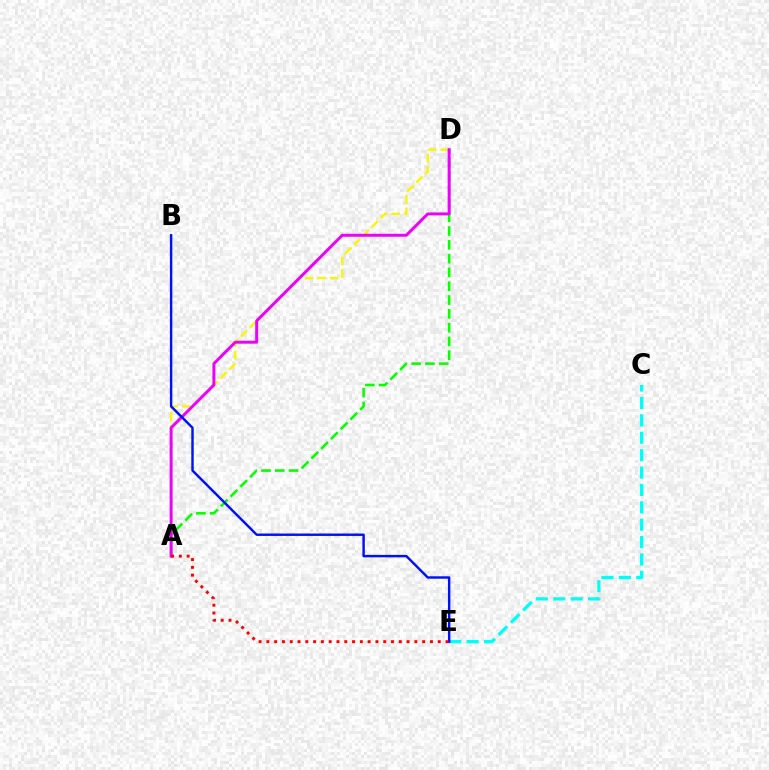{('A', 'D'): [{'color': '#fcf500', 'line_style': 'dashed', 'thickness': 1.71}, {'color': '#08ff00', 'line_style': 'dashed', 'thickness': 1.87}, {'color': '#ee00ff', 'line_style': 'solid', 'thickness': 2.14}], ('C', 'E'): [{'color': '#00fff6', 'line_style': 'dashed', 'thickness': 2.36}], ('B', 'E'): [{'color': '#0010ff', 'line_style': 'solid', 'thickness': 1.75}], ('A', 'E'): [{'color': '#ff0000', 'line_style': 'dotted', 'thickness': 2.12}]}